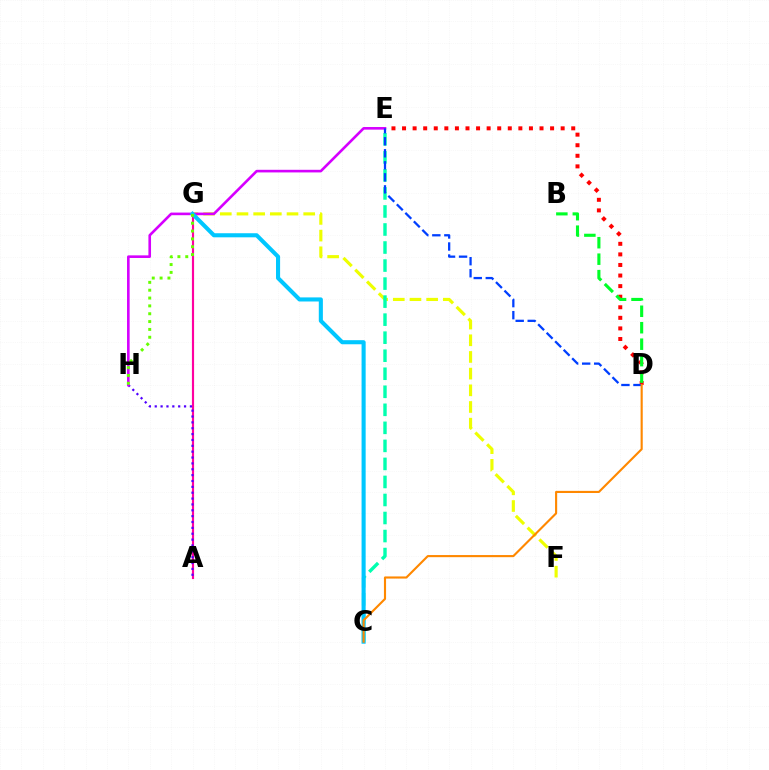{('A', 'G'): [{'color': '#ff00a0', 'line_style': 'solid', 'thickness': 1.56}], ('F', 'G'): [{'color': '#eeff00', 'line_style': 'dashed', 'thickness': 2.27}], ('A', 'H'): [{'color': '#4f00ff', 'line_style': 'dotted', 'thickness': 1.59}], ('C', 'E'): [{'color': '#00ffaf', 'line_style': 'dashed', 'thickness': 2.45}], ('D', 'E'): [{'color': '#ff0000', 'line_style': 'dotted', 'thickness': 2.87}, {'color': '#003fff', 'line_style': 'dashed', 'thickness': 1.63}], ('E', 'H'): [{'color': '#d600ff', 'line_style': 'solid', 'thickness': 1.88}], ('C', 'G'): [{'color': '#00c7ff', 'line_style': 'solid', 'thickness': 2.94}], ('B', 'D'): [{'color': '#00ff27', 'line_style': 'dashed', 'thickness': 2.24}], ('C', 'D'): [{'color': '#ff8800', 'line_style': 'solid', 'thickness': 1.53}], ('G', 'H'): [{'color': '#66ff00', 'line_style': 'dotted', 'thickness': 2.13}]}